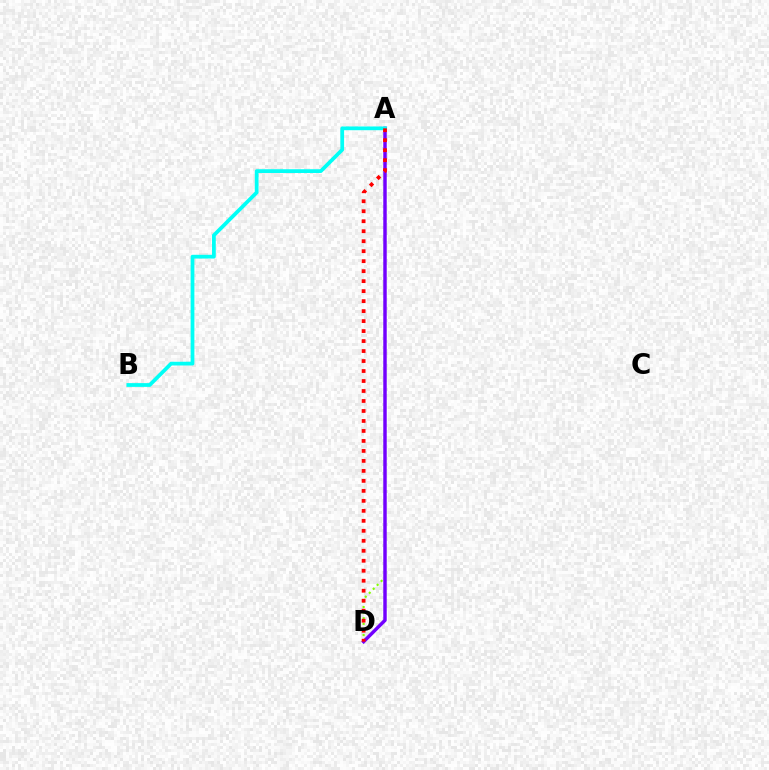{('A', 'D'): [{'color': '#84ff00', 'line_style': 'dotted', 'thickness': 1.52}, {'color': '#7200ff', 'line_style': 'solid', 'thickness': 2.48}, {'color': '#ff0000', 'line_style': 'dotted', 'thickness': 2.71}], ('A', 'B'): [{'color': '#00fff6', 'line_style': 'solid', 'thickness': 2.7}]}